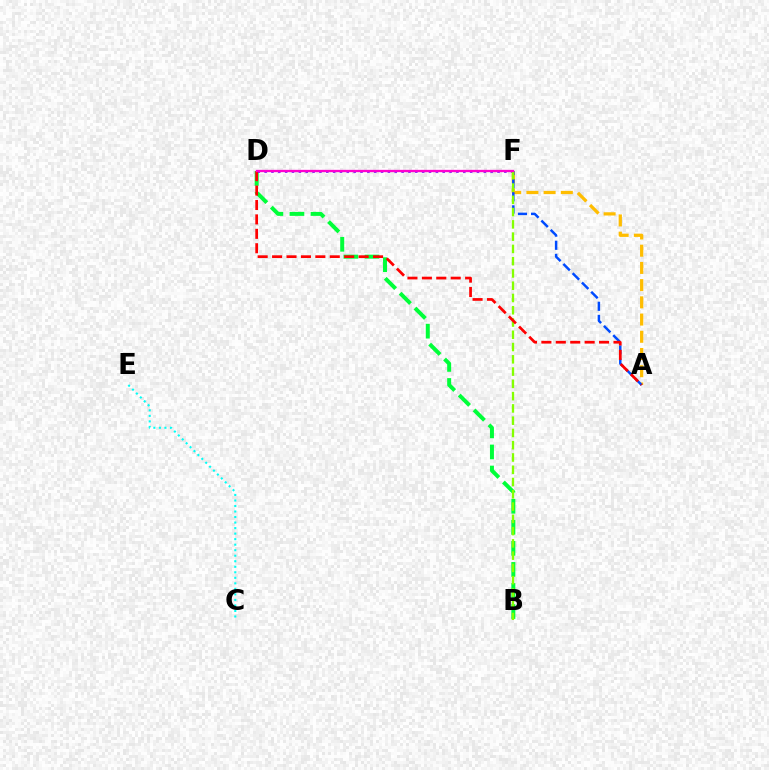{('C', 'E'): [{'color': '#00fff6', 'line_style': 'dotted', 'thickness': 1.5}], ('B', 'D'): [{'color': '#00ff39', 'line_style': 'dashed', 'thickness': 2.86}], ('D', 'F'): [{'color': '#7200ff', 'line_style': 'dotted', 'thickness': 1.86}, {'color': '#ff00cf', 'line_style': 'solid', 'thickness': 1.67}], ('A', 'F'): [{'color': '#ffbd00', 'line_style': 'dashed', 'thickness': 2.34}, {'color': '#004bff', 'line_style': 'dashed', 'thickness': 1.78}], ('B', 'F'): [{'color': '#84ff00', 'line_style': 'dashed', 'thickness': 1.67}], ('A', 'D'): [{'color': '#ff0000', 'line_style': 'dashed', 'thickness': 1.96}]}